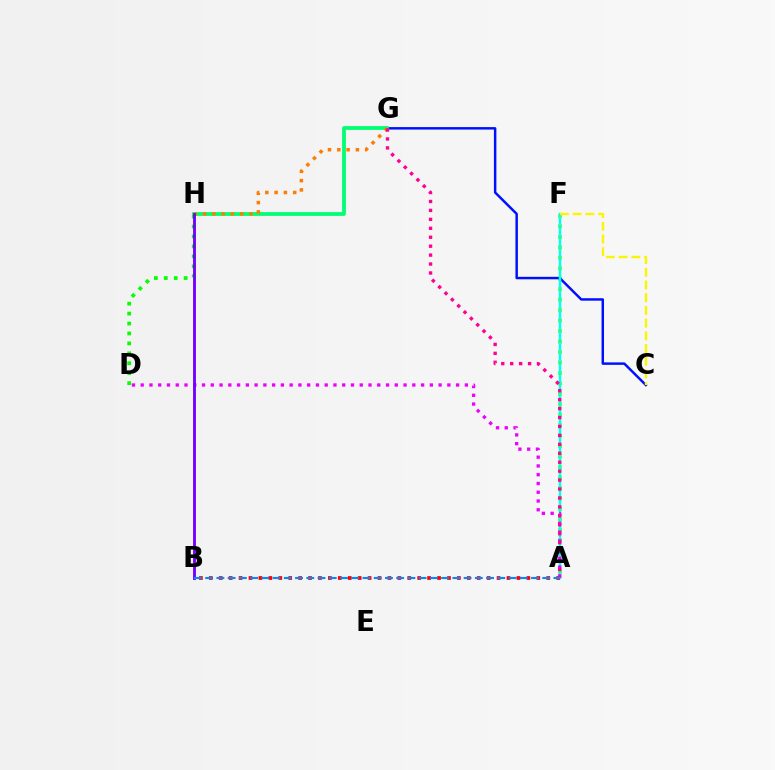{('A', 'F'): [{'color': '#84ff00', 'line_style': 'dotted', 'thickness': 2.84}, {'color': '#00fff6', 'line_style': 'solid', 'thickness': 1.79}], ('C', 'G'): [{'color': '#0010ff', 'line_style': 'solid', 'thickness': 1.78}], ('G', 'H'): [{'color': '#00ff74', 'line_style': 'solid', 'thickness': 2.71}, {'color': '#ff7c00', 'line_style': 'dotted', 'thickness': 2.52}], ('A', 'B'): [{'color': '#ff0000', 'line_style': 'dotted', 'thickness': 2.7}, {'color': '#008cff', 'line_style': 'dashed', 'thickness': 1.53}], ('D', 'H'): [{'color': '#08ff00', 'line_style': 'dotted', 'thickness': 2.7}], ('A', 'D'): [{'color': '#ee00ff', 'line_style': 'dotted', 'thickness': 2.38}], ('C', 'F'): [{'color': '#fcf500', 'line_style': 'dashed', 'thickness': 1.73}], ('A', 'G'): [{'color': '#ff0094', 'line_style': 'dotted', 'thickness': 2.43}], ('B', 'H'): [{'color': '#7200ff', 'line_style': 'solid', 'thickness': 2.06}]}